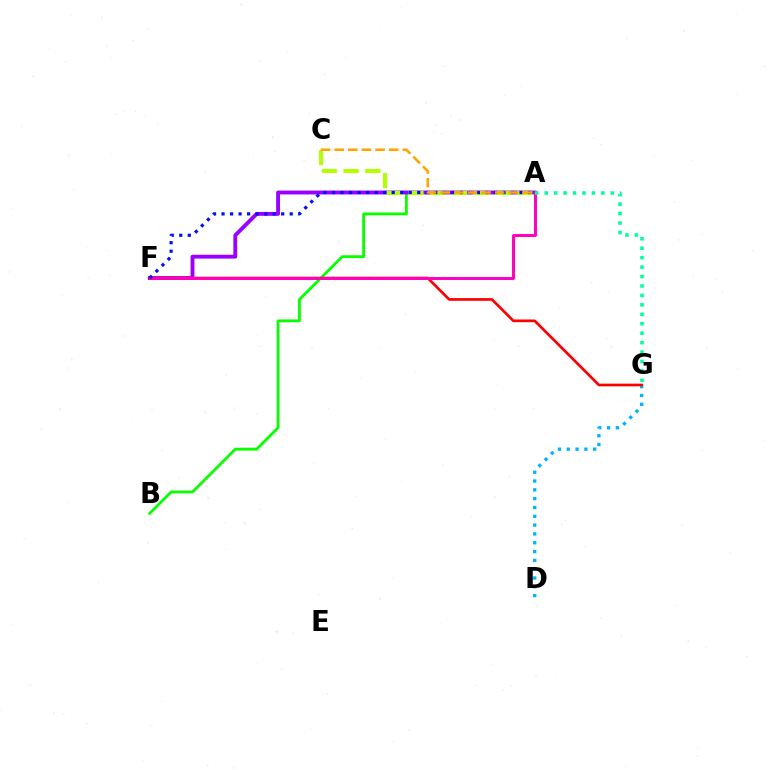{('A', 'B'): [{'color': '#08ff00', 'line_style': 'solid', 'thickness': 2.02}], ('D', 'G'): [{'color': '#00b5ff', 'line_style': 'dotted', 'thickness': 2.39}], ('A', 'F'): [{'color': '#9b00ff', 'line_style': 'solid', 'thickness': 2.78}, {'color': '#ff00bd', 'line_style': 'solid', 'thickness': 2.12}, {'color': '#0010ff', 'line_style': 'dotted', 'thickness': 2.32}], ('A', 'C'): [{'color': '#b3ff00', 'line_style': 'dashed', 'thickness': 2.95}, {'color': '#ffa500', 'line_style': 'dashed', 'thickness': 1.85}], ('F', 'G'): [{'color': '#ff0000', 'line_style': 'solid', 'thickness': 1.94}], ('A', 'G'): [{'color': '#00ff9d', 'line_style': 'dotted', 'thickness': 2.56}]}